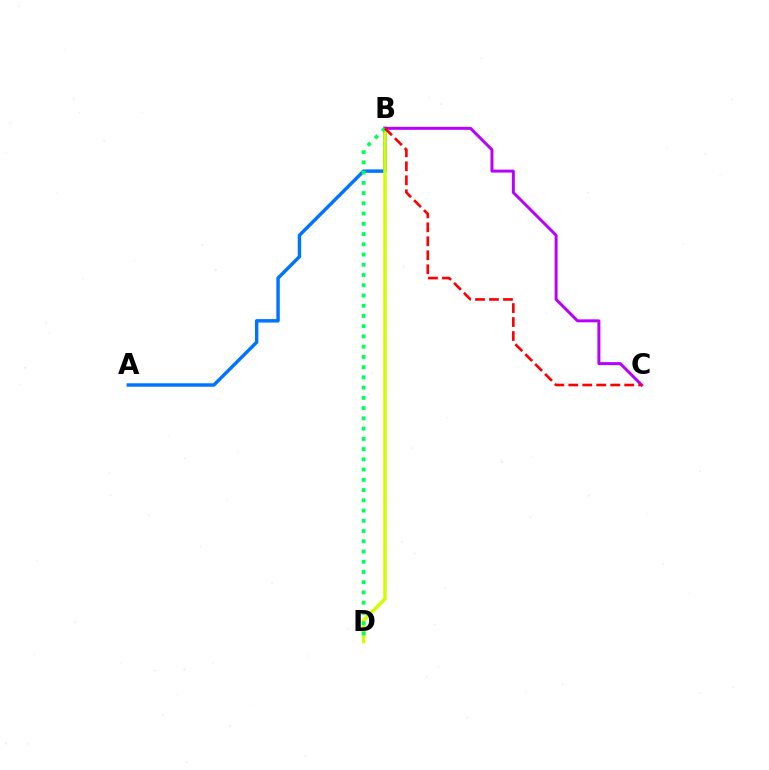{('A', 'B'): [{'color': '#0074ff', 'line_style': 'solid', 'thickness': 2.48}], ('B', 'D'): [{'color': '#d1ff00', 'line_style': 'solid', 'thickness': 2.51}, {'color': '#00ff5c', 'line_style': 'dotted', 'thickness': 2.78}], ('B', 'C'): [{'color': '#b900ff', 'line_style': 'solid', 'thickness': 2.14}, {'color': '#ff0000', 'line_style': 'dashed', 'thickness': 1.9}]}